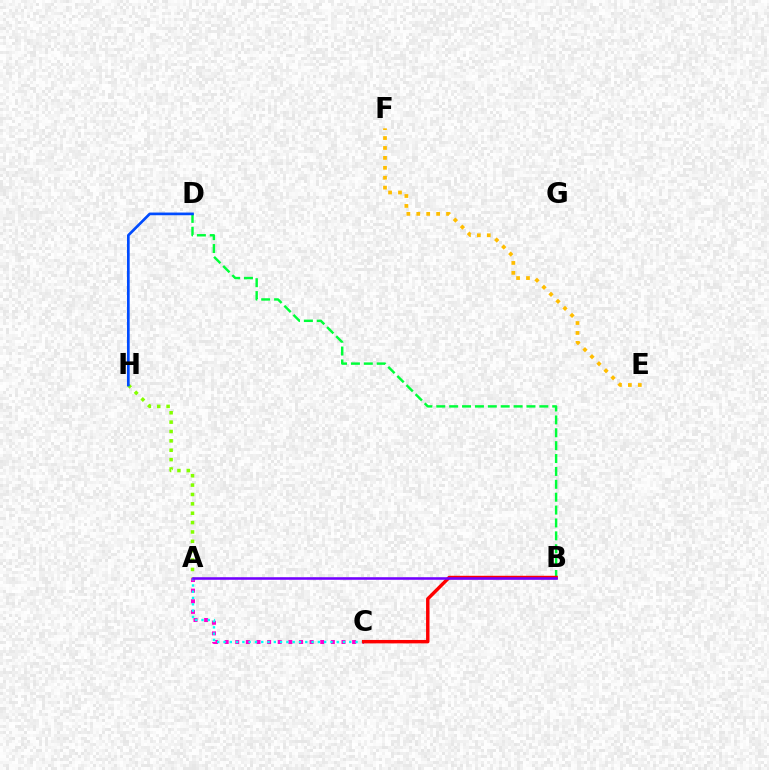{('A', 'C'): [{'color': '#ff00cf', 'line_style': 'dotted', 'thickness': 2.89}, {'color': '#00fff6', 'line_style': 'dotted', 'thickness': 1.71}], ('E', 'F'): [{'color': '#ffbd00', 'line_style': 'dotted', 'thickness': 2.7}], ('B', 'D'): [{'color': '#00ff39', 'line_style': 'dashed', 'thickness': 1.75}], ('A', 'H'): [{'color': '#84ff00', 'line_style': 'dotted', 'thickness': 2.55}], ('D', 'H'): [{'color': '#004bff', 'line_style': 'solid', 'thickness': 1.94}], ('B', 'C'): [{'color': '#ff0000', 'line_style': 'solid', 'thickness': 2.47}], ('A', 'B'): [{'color': '#7200ff', 'line_style': 'solid', 'thickness': 1.85}]}